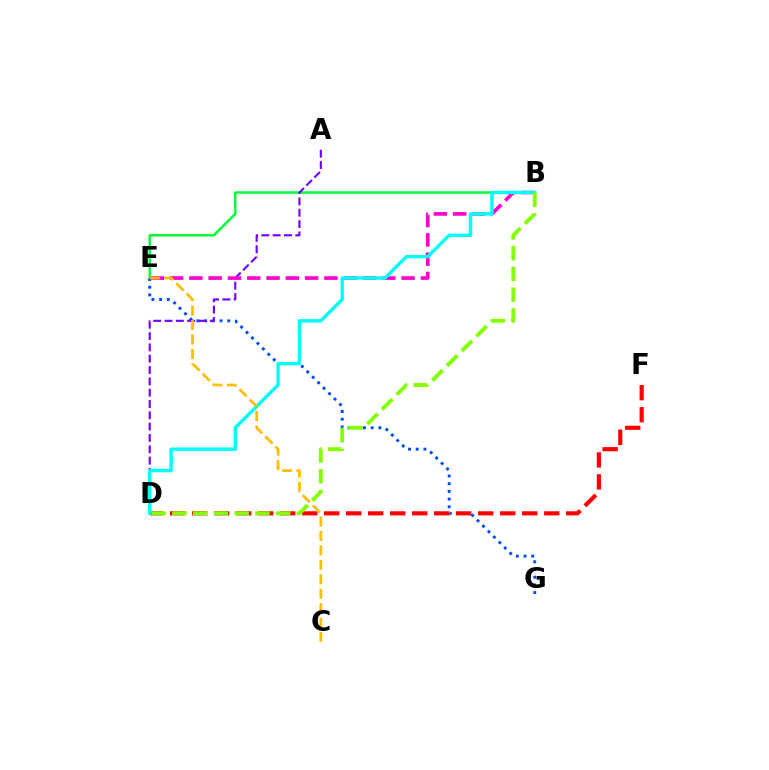{('B', 'E'): [{'color': '#00ff39', 'line_style': 'solid', 'thickness': 1.8}, {'color': '#ff00cf', 'line_style': 'dashed', 'thickness': 2.62}], ('E', 'G'): [{'color': '#004bff', 'line_style': 'dotted', 'thickness': 2.09}], ('A', 'D'): [{'color': '#7200ff', 'line_style': 'dashed', 'thickness': 1.54}], ('D', 'F'): [{'color': '#ff0000', 'line_style': 'dashed', 'thickness': 2.99}], ('B', 'D'): [{'color': '#00fff6', 'line_style': 'solid', 'thickness': 2.48}, {'color': '#84ff00', 'line_style': 'dashed', 'thickness': 2.82}], ('C', 'E'): [{'color': '#ffbd00', 'line_style': 'dashed', 'thickness': 1.96}]}